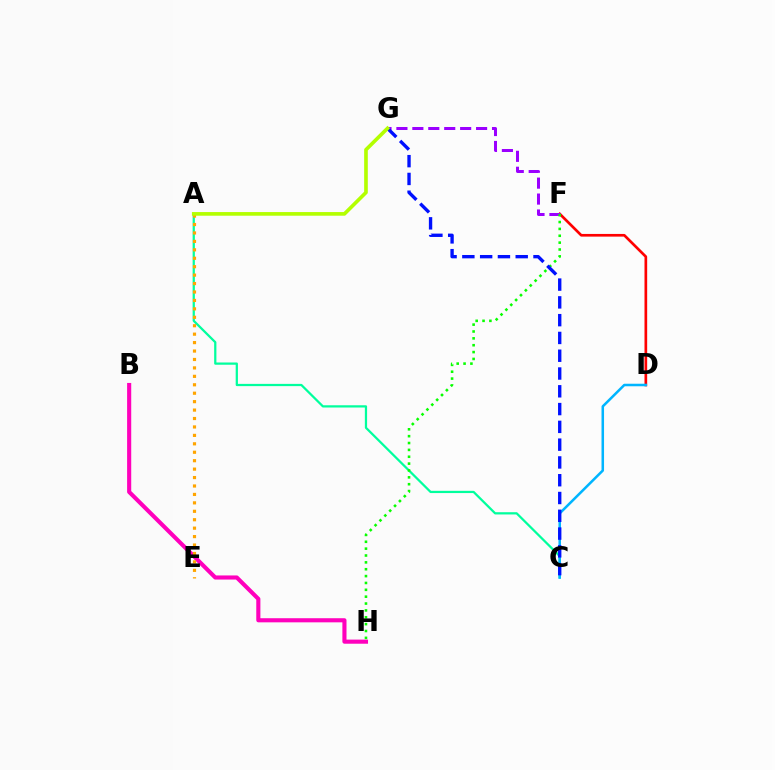{('D', 'F'): [{'color': '#ff0000', 'line_style': 'solid', 'thickness': 1.93}], ('F', 'G'): [{'color': '#9b00ff', 'line_style': 'dashed', 'thickness': 2.16}], ('A', 'C'): [{'color': '#00ff9d', 'line_style': 'solid', 'thickness': 1.62}], ('B', 'H'): [{'color': '#ff00bd', 'line_style': 'solid', 'thickness': 2.96}], ('C', 'D'): [{'color': '#00b5ff', 'line_style': 'solid', 'thickness': 1.82}], ('A', 'E'): [{'color': '#ffa500', 'line_style': 'dotted', 'thickness': 2.29}], ('F', 'H'): [{'color': '#08ff00', 'line_style': 'dotted', 'thickness': 1.86}], ('C', 'G'): [{'color': '#0010ff', 'line_style': 'dashed', 'thickness': 2.42}], ('A', 'G'): [{'color': '#b3ff00', 'line_style': 'solid', 'thickness': 2.62}]}